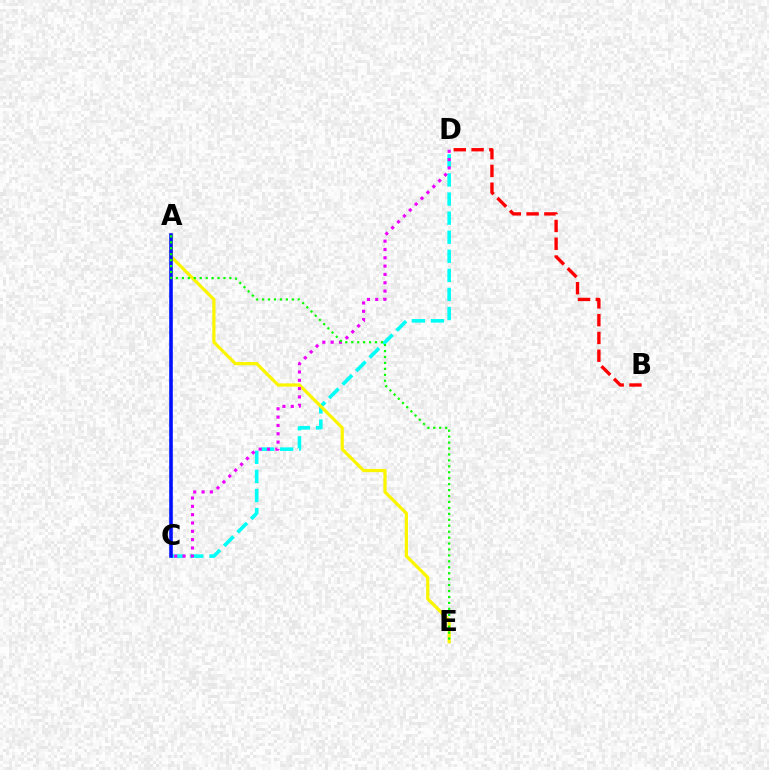{('C', 'D'): [{'color': '#00fff6', 'line_style': 'dashed', 'thickness': 2.59}, {'color': '#ee00ff', 'line_style': 'dotted', 'thickness': 2.26}], ('A', 'E'): [{'color': '#fcf500', 'line_style': 'solid', 'thickness': 2.31}, {'color': '#08ff00', 'line_style': 'dotted', 'thickness': 1.61}], ('B', 'D'): [{'color': '#ff0000', 'line_style': 'dashed', 'thickness': 2.42}], ('A', 'C'): [{'color': '#0010ff', 'line_style': 'solid', 'thickness': 2.59}]}